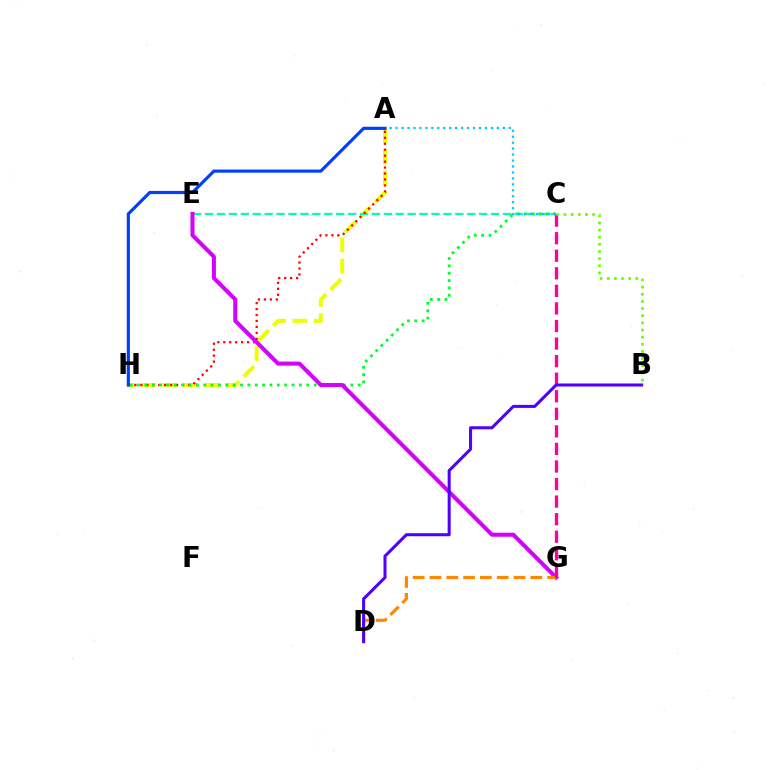{('A', 'H'): [{'color': '#eeff00', 'line_style': 'dashed', 'thickness': 2.87}, {'color': '#ff0000', 'line_style': 'dotted', 'thickness': 1.62}, {'color': '#003fff', 'line_style': 'solid', 'thickness': 2.28}], ('C', 'E'): [{'color': '#00ffaf', 'line_style': 'dashed', 'thickness': 1.62}], ('C', 'H'): [{'color': '#00ff27', 'line_style': 'dotted', 'thickness': 2.0}], ('E', 'G'): [{'color': '#d600ff', 'line_style': 'solid', 'thickness': 2.92}], ('D', 'G'): [{'color': '#ff8800', 'line_style': 'dashed', 'thickness': 2.28}], ('C', 'G'): [{'color': '#ff00a0', 'line_style': 'dashed', 'thickness': 2.39}], ('A', 'C'): [{'color': '#00c7ff', 'line_style': 'dotted', 'thickness': 1.62}], ('B', 'C'): [{'color': '#66ff00', 'line_style': 'dotted', 'thickness': 1.94}], ('B', 'D'): [{'color': '#4f00ff', 'line_style': 'solid', 'thickness': 2.19}]}